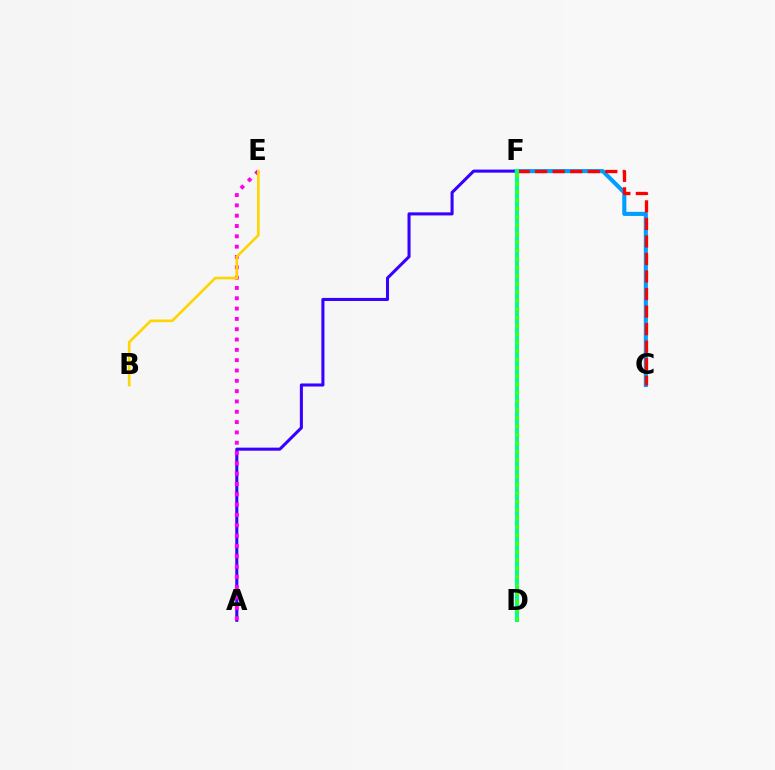{('A', 'F'): [{'color': '#3700ff', 'line_style': 'solid', 'thickness': 2.2}], ('A', 'E'): [{'color': '#ff00ed', 'line_style': 'dotted', 'thickness': 2.8}], ('C', 'F'): [{'color': '#009eff', 'line_style': 'solid', 'thickness': 2.95}, {'color': '#ff0000', 'line_style': 'dashed', 'thickness': 2.38}], ('B', 'E'): [{'color': '#ffd500', 'line_style': 'solid', 'thickness': 1.89}], ('D', 'F'): [{'color': '#00ff86', 'line_style': 'solid', 'thickness': 2.93}, {'color': '#4fff00', 'line_style': 'dotted', 'thickness': 2.27}]}